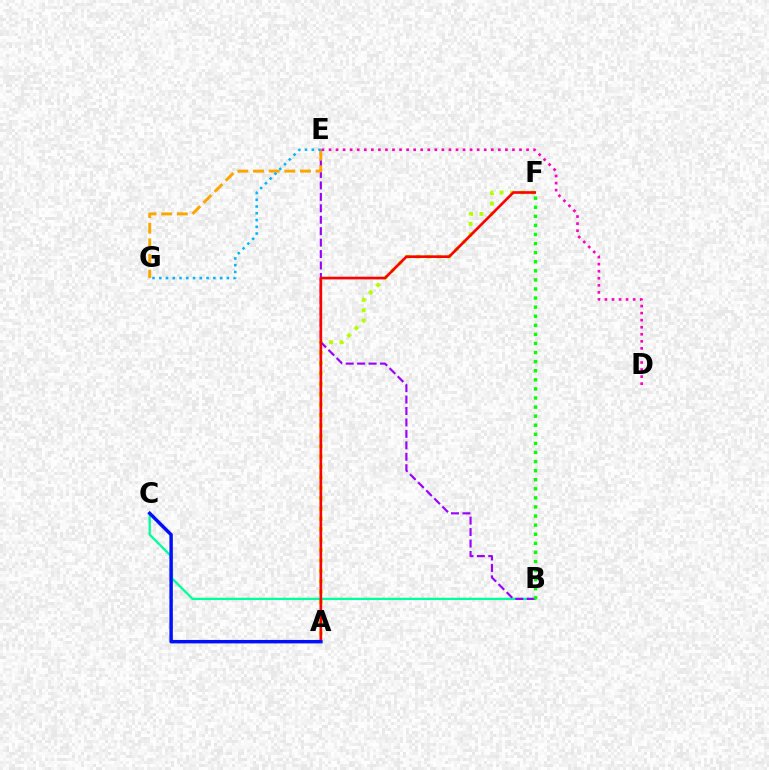{('B', 'C'): [{'color': '#00ff9d', 'line_style': 'solid', 'thickness': 1.67}], ('A', 'F'): [{'color': '#b3ff00', 'line_style': 'dotted', 'thickness': 2.82}, {'color': '#ff0000', 'line_style': 'solid', 'thickness': 1.92}], ('B', 'E'): [{'color': '#9b00ff', 'line_style': 'dashed', 'thickness': 1.55}], ('E', 'G'): [{'color': '#ffa500', 'line_style': 'dashed', 'thickness': 2.13}, {'color': '#00b5ff', 'line_style': 'dotted', 'thickness': 1.84}], ('D', 'E'): [{'color': '#ff00bd', 'line_style': 'dotted', 'thickness': 1.92}], ('B', 'F'): [{'color': '#08ff00', 'line_style': 'dotted', 'thickness': 2.47}], ('A', 'C'): [{'color': '#0010ff', 'line_style': 'solid', 'thickness': 2.48}]}